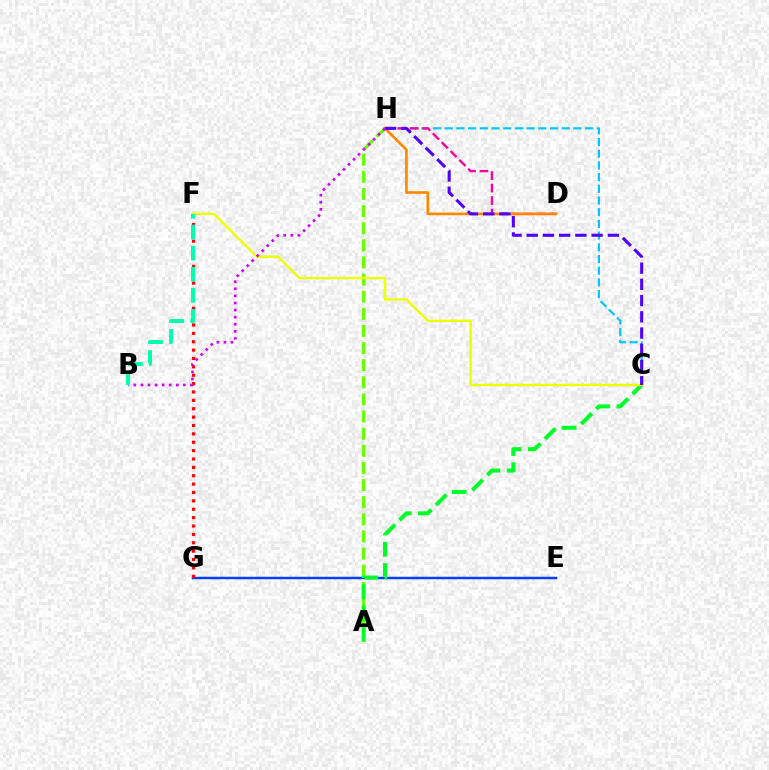{('A', 'H'): [{'color': '#66ff00', 'line_style': 'dashed', 'thickness': 2.33}], ('E', 'G'): [{'color': '#003fff', 'line_style': 'solid', 'thickness': 1.78}], ('F', 'G'): [{'color': '#ff0000', 'line_style': 'dotted', 'thickness': 2.28}], ('C', 'H'): [{'color': '#00c7ff', 'line_style': 'dashed', 'thickness': 1.59}, {'color': '#4f00ff', 'line_style': 'dashed', 'thickness': 2.2}], ('A', 'C'): [{'color': '#00ff27', 'line_style': 'dashed', 'thickness': 2.89}], ('D', 'H'): [{'color': '#ff00a0', 'line_style': 'dashed', 'thickness': 1.7}, {'color': '#ff8800', 'line_style': 'solid', 'thickness': 1.91}], ('C', 'F'): [{'color': '#eeff00', 'line_style': 'solid', 'thickness': 1.72}], ('B', 'H'): [{'color': '#d600ff', 'line_style': 'dotted', 'thickness': 1.92}], ('B', 'F'): [{'color': '#00ffaf', 'line_style': 'dashed', 'thickness': 2.86}]}